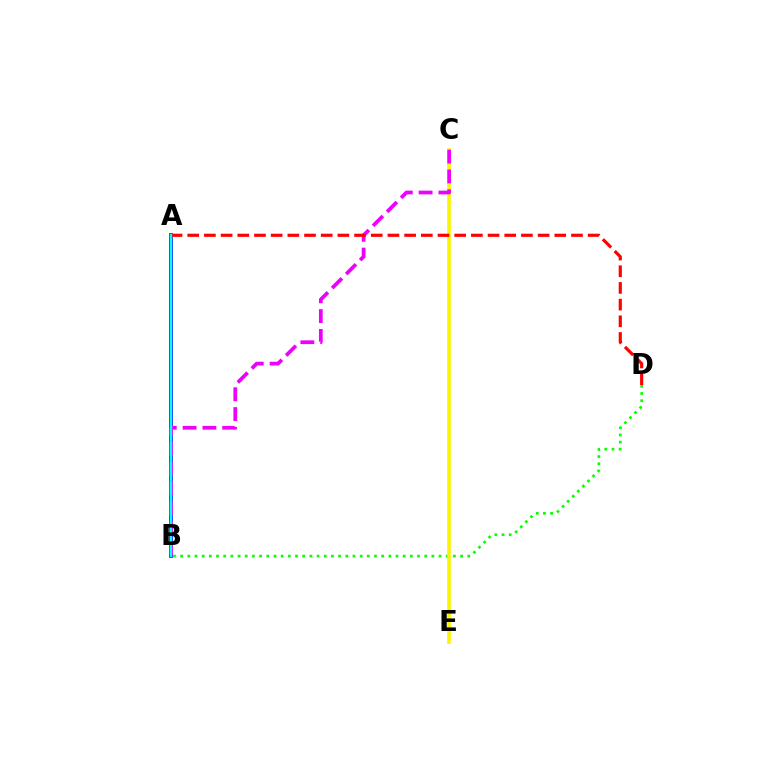{('B', 'D'): [{'color': '#08ff00', 'line_style': 'dotted', 'thickness': 1.95}], ('C', 'E'): [{'color': '#fcf500', 'line_style': 'solid', 'thickness': 2.59}], ('A', 'B'): [{'color': '#0010ff', 'line_style': 'solid', 'thickness': 2.66}, {'color': '#00fff6', 'line_style': 'solid', 'thickness': 1.67}], ('B', 'C'): [{'color': '#ee00ff', 'line_style': 'dashed', 'thickness': 2.69}], ('A', 'D'): [{'color': '#ff0000', 'line_style': 'dashed', 'thickness': 2.27}]}